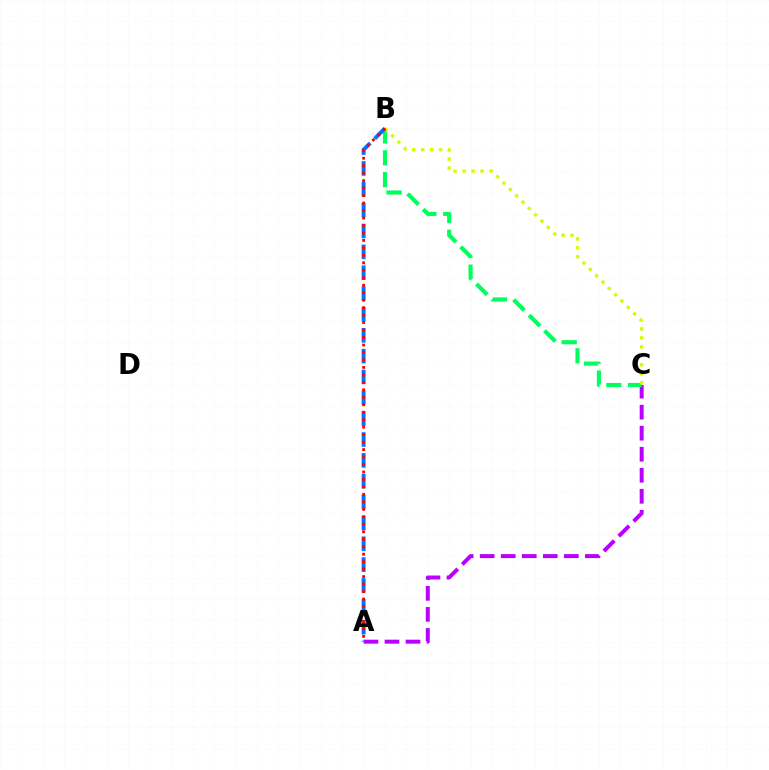{('A', 'C'): [{'color': '#b900ff', 'line_style': 'dashed', 'thickness': 2.86}], ('B', 'C'): [{'color': '#00ff5c', 'line_style': 'dashed', 'thickness': 2.97}, {'color': '#d1ff00', 'line_style': 'dotted', 'thickness': 2.44}], ('A', 'B'): [{'color': '#0074ff', 'line_style': 'dashed', 'thickness': 2.83}, {'color': '#ff0000', 'line_style': 'dotted', 'thickness': 2.03}]}